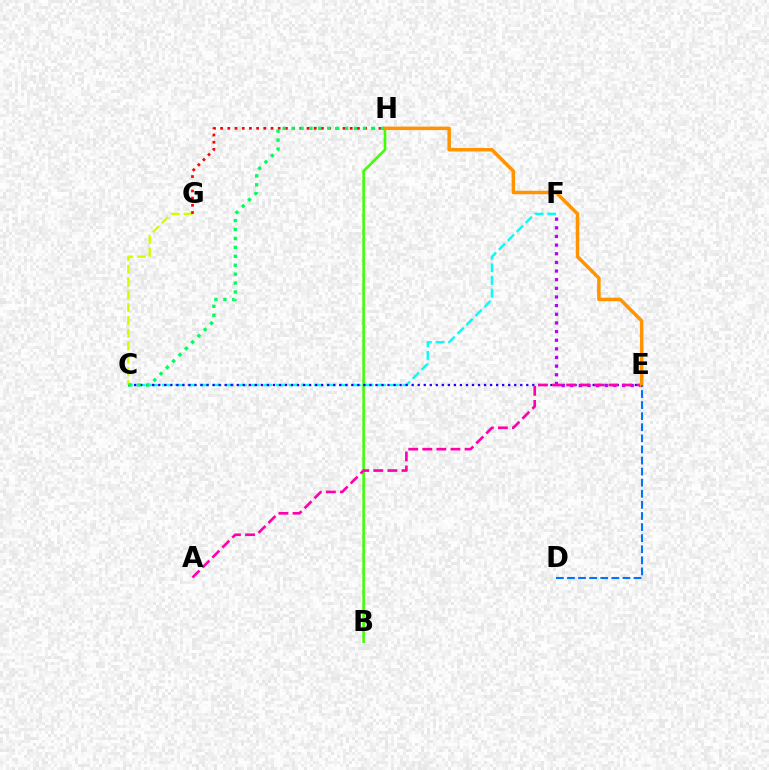{('C', 'F'): [{'color': '#00fff6', 'line_style': 'dashed', 'thickness': 1.72}], ('B', 'H'): [{'color': '#3dff00', 'line_style': 'solid', 'thickness': 1.84}], ('C', 'E'): [{'color': '#2500ff', 'line_style': 'dotted', 'thickness': 1.64}], ('E', 'F'): [{'color': '#b900ff', 'line_style': 'dotted', 'thickness': 2.35}], ('A', 'E'): [{'color': '#ff00ac', 'line_style': 'dashed', 'thickness': 1.91}], ('C', 'G'): [{'color': '#d1ff00', 'line_style': 'dashed', 'thickness': 1.74}], ('G', 'H'): [{'color': '#ff0000', 'line_style': 'dotted', 'thickness': 1.96}], ('E', 'H'): [{'color': '#ff9400', 'line_style': 'solid', 'thickness': 2.52}], ('C', 'H'): [{'color': '#00ff5c', 'line_style': 'dotted', 'thickness': 2.43}], ('D', 'E'): [{'color': '#0074ff', 'line_style': 'dashed', 'thickness': 1.51}]}